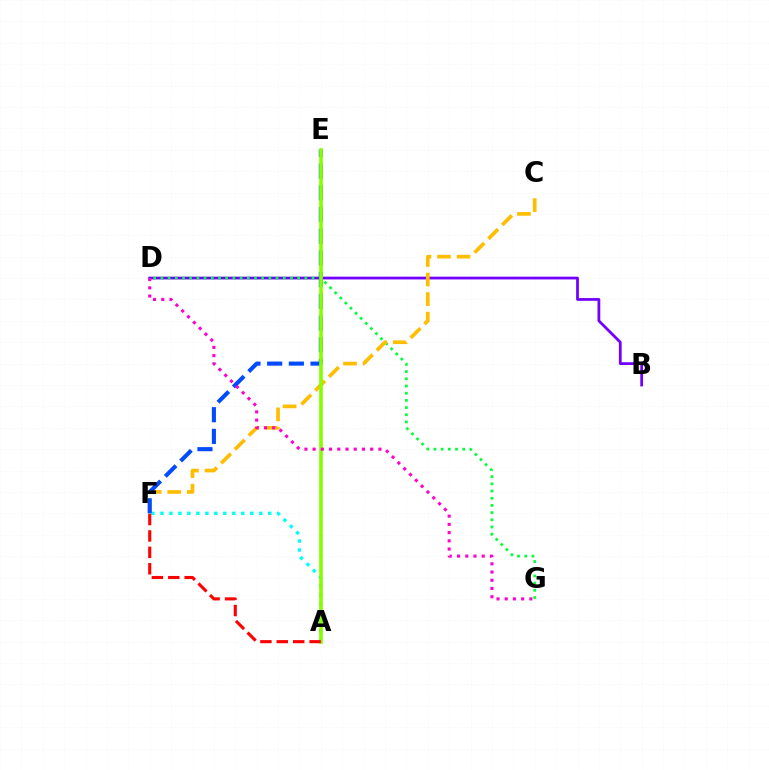{('B', 'D'): [{'color': '#7200ff', 'line_style': 'solid', 'thickness': 1.99}], ('D', 'G'): [{'color': '#00ff39', 'line_style': 'dotted', 'thickness': 1.96}, {'color': '#ff00cf', 'line_style': 'dotted', 'thickness': 2.23}], ('C', 'F'): [{'color': '#ffbd00', 'line_style': 'dashed', 'thickness': 2.65}], ('A', 'F'): [{'color': '#00fff6', 'line_style': 'dotted', 'thickness': 2.44}, {'color': '#ff0000', 'line_style': 'dashed', 'thickness': 2.23}], ('E', 'F'): [{'color': '#004bff', 'line_style': 'dashed', 'thickness': 2.95}], ('A', 'E'): [{'color': '#84ff00', 'line_style': 'solid', 'thickness': 2.62}]}